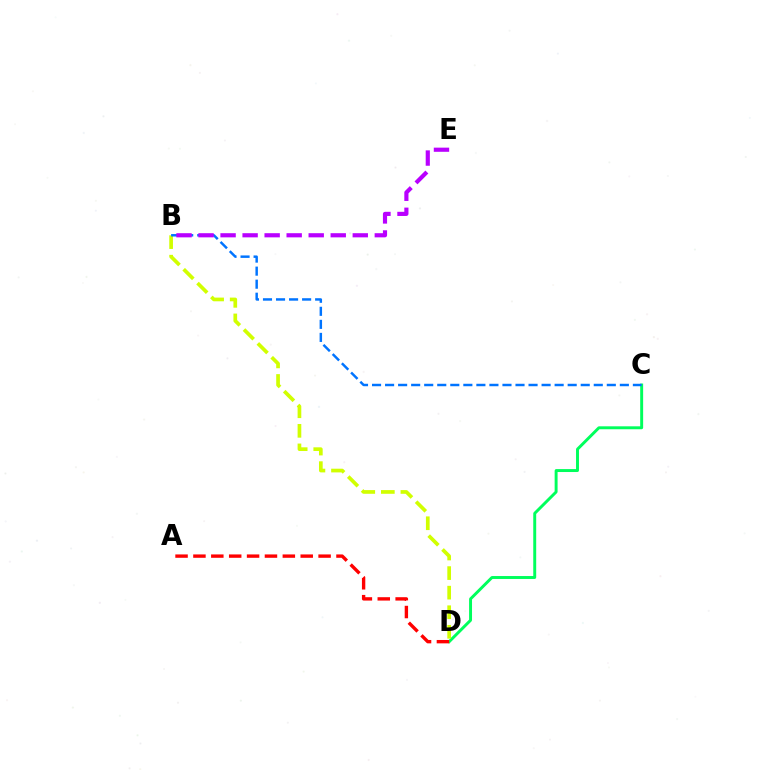{('C', 'D'): [{'color': '#00ff5c', 'line_style': 'solid', 'thickness': 2.11}], ('B', 'D'): [{'color': '#d1ff00', 'line_style': 'dashed', 'thickness': 2.66}], ('B', 'C'): [{'color': '#0074ff', 'line_style': 'dashed', 'thickness': 1.77}], ('B', 'E'): [{'color': '#b900ff', 'line_style': 'dashed', 'thickness': 2.99}], ('A', 'D'): [{'color': '#ff0000', 'line_style': 'dashed', 'thickness': 2.43}]}